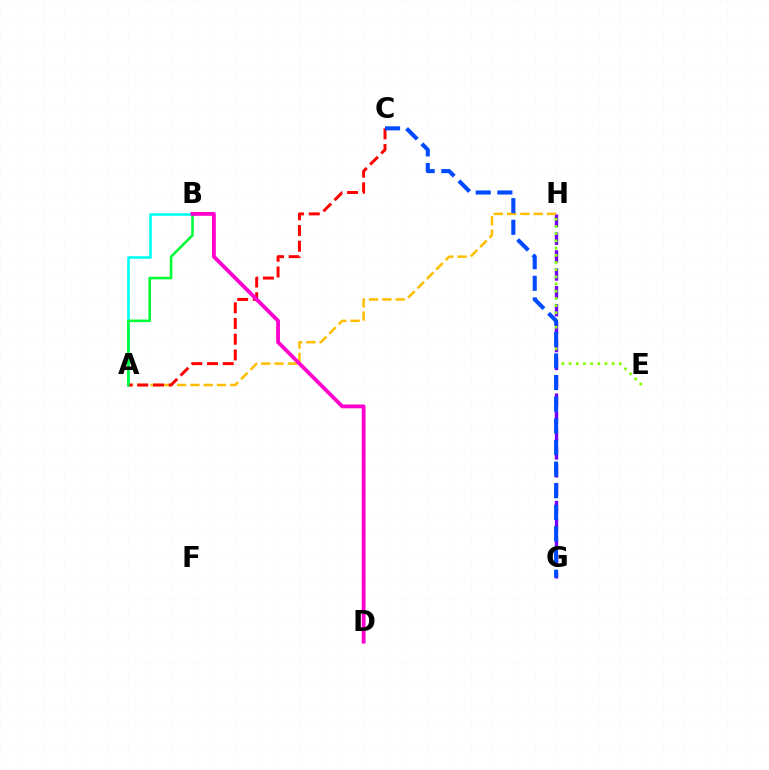{('G', 'H'): [{'color': '#7200ff', 'line_style': 'dashed', 'thickness': 2.43}], ('E', 'H'): [{'color': '#84ff00', 'line_style': 'dotted', 'thickness': 1.95}], ('A', 'H'): [{'color': '#ffbd00', 'line_style': 'dashed', 'thickness': 1.8}], ('A', 'B'): [{'color': '#00fff6', 'line_style': 'solid', 'thickness': 1.89}, {'color': '#00ff39', 'line_style': 'solid', 'thickness': 1.87}], ('A', 'C'): [{'color': '#ff0000', 'line_style': 'dashed', 'thickness': 2.14}], ('C', 'G'): [{'color': '#004bff', 'line_style': 'dashed', 'thickness': 2.94}], ('B', 'D'): [{'color': '#ff00cf', 'line_style': 'solid', 'thickness': 2.74}]}